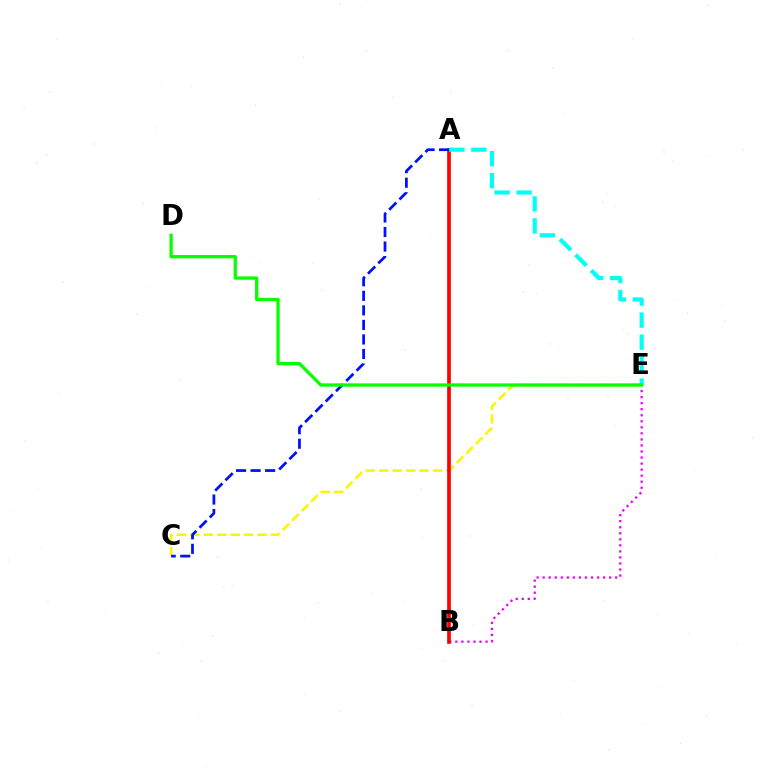{('C', 'E'): [{'color': '#fcf500', 'line_style': 'dashed', 'thickness': 1.83}], ('B', 'E'): [{'color': '#ee00ff', 'line_style': 'dotted', 'thickness': 1.64}], ('A', 'B'): [{'color': '#ff0000', 'line_style': 'solid', 'thickness': 2.65}], ('A', 'C'): [{'color': '#0010ff', 'line_style': 'dashed', 'thickness': 1.98}], ('A', 'E'): [{'color': '#00fff6', 'line_style': 'dashed', 'thickness': 2.99}], ('D', 'E'): [{'color': '#08ff00', 'line_style': 'solid', 'thickness': 2.36}]}